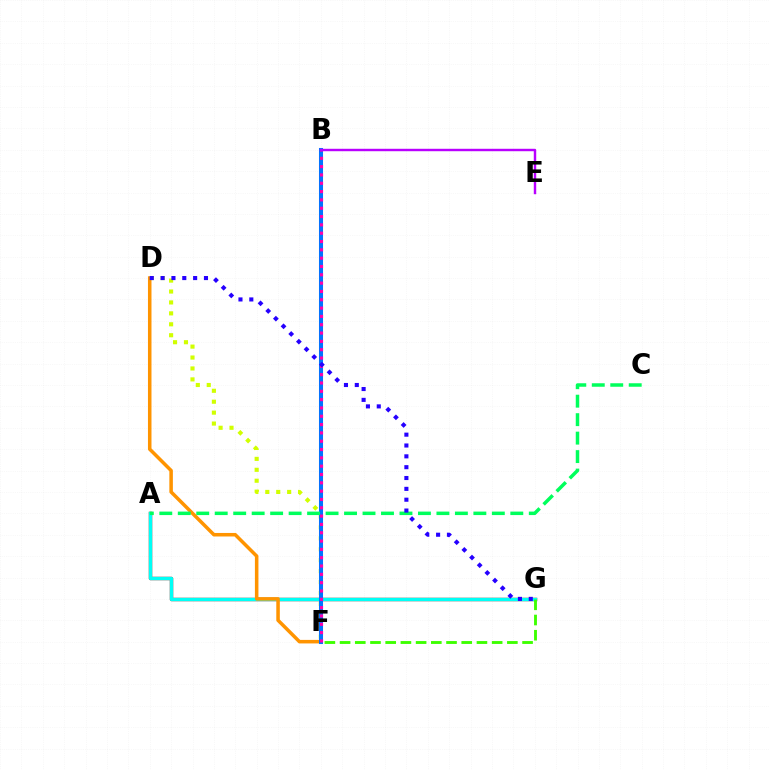{('A', 'G'): [{'color': '#ff0000', 'line_style': 'solid', 'thickness': 2.46}, {'color': '#00fff6', 'line_style': 'solid', 'thickness': 2.48}], ('F', 'G'): [{'color': '#3dff00', 'line_style': 'dashed', 'thickness': 2.07}], ('D', 'F'): [{'color': '#d1ff00', 'line_style': 'dotted', 'thickness': 2.97}, {'color': '#ff9400', 'line_style': 'solid', 'thickness': 2.54}], ('B', 'F'): [{'color': '#0074ff', 'line_style': 'solid', 'thickness': 2.91}, {'color': '#ff00ac', 'line_style': 'dotted', 'thickness': 2.26}], ('A', 'C'): [{'color': '#00ff5c', 'line_style': 'dashed', 'thickness': 2.51}], ('B', 'E'): [{'color': '#b900ff', 'line_style': 'solid', 'thickness': 1.75}], ('D', 'G'): [{'color': '#2500ff', 'line_style': 'dotted', 'thickness': 2.95}]}